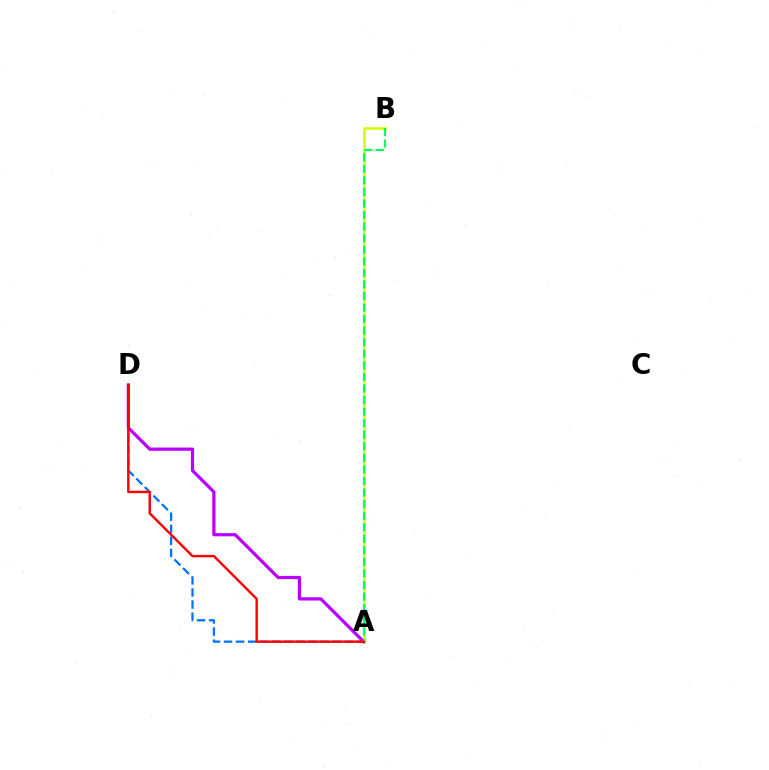{('A', 'B'): [{'color': '#d1ff00', 'line_style': 'solid', 'thickness': 1.88}, {'color': '#00ff5c', 'line_style': 'dashed', 'thickness': 1.57}], ('A', 'D'): [{'color': '#0074ff', 'line_style': 'dashed', 'thickness': 1.64}, {'color': '#b900ff', 'line_style': 'solid', 'thickness': 2.32}, {'color': '#ff0000', 'line_style': 'solid', 'thickness': 1.74}]}